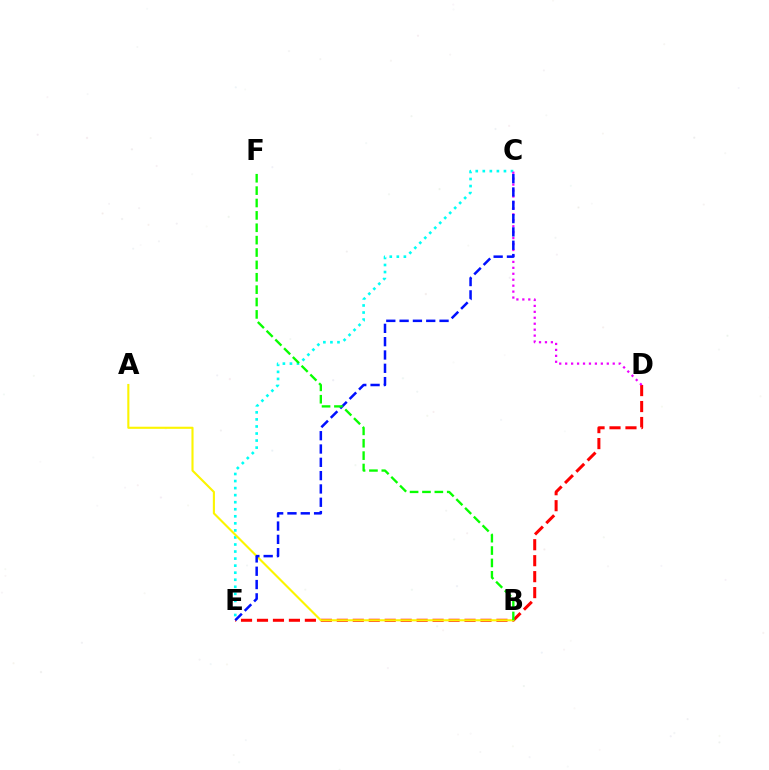{('C', 'E'): [{'color': '#00fff6', 'line_style': 'dotted', 'thickness': 1.92}, {'color': '#0010ff', 'line_style': 'dashed', 'thickness': 1.81}], ('D', 'E'): [{'color': '#ff0000', 'line_style': 'dashed', 'thickness': 2.17}], ('A', 'B'): [{'color': '#fcf500', 'line_style': 'solid', 'thickness': 1.52}], ('C', 'D'): [{'color': '#ee00ff', 'line_style': 'dotted', 'thickness': 1.62}], ('B', 'F'): [{'color': '#08ff00', 'line_style': 'dashed', 'thickness': 1.68}]}